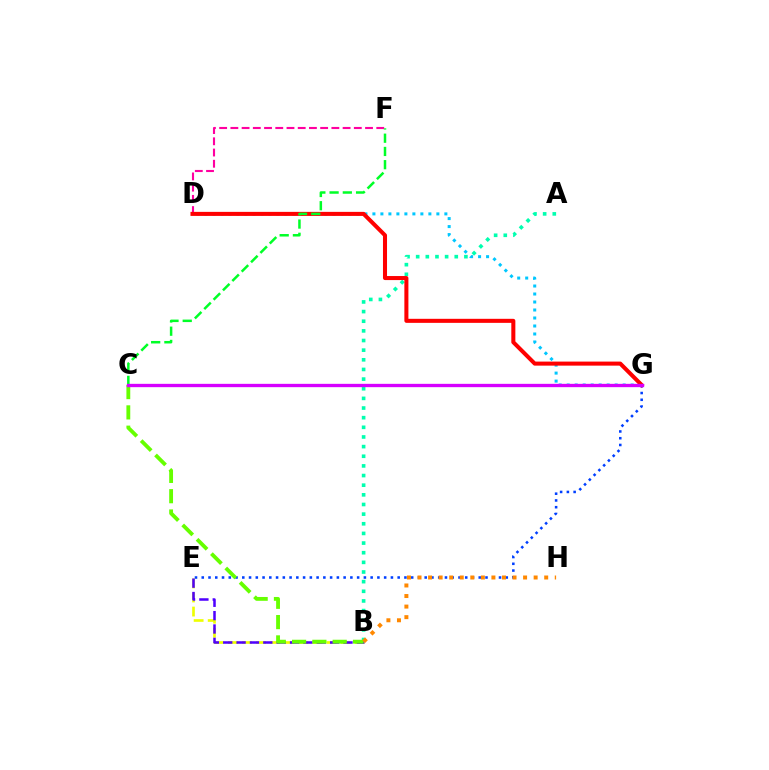{('D', 'G'): [{'color': '#00c7ff', 'line_style': 'dotted', 'thickness': 2.17}, {'color': '#ff0000', 'line_style': 'solid', 'thickness': 2.91}], ('B', 'E'): [{'color': '#eeff00', 'line_style': 'dashed', 'thickness': 1.91}, {'color': '#4f00ff', 'line_style': 'dashed', 'thickness': 1.82}], ('A', 'B'): [{'color': '#00ffaf', 'line_style': 'dotted', 'thickness': 2.62}], ('D', 'F'): [{'color': '#ff00a0', 'line_style': 'dashed', 'thickness': 1.52}], ('E', 'G'): [{'color': '#003fff', 'line_style': 'dotted', 'thickness': 1.84}], ('B', 'C'): [{'color': '#66ff00', 'line_style': 'dashed', 'thickness': 2.76}], ('B', 'H'): [{'color': '#ff8800', 'line_style': 'dotted', 'thickness': 2.87}], ('C', 'F'): [{'color': '#00ff27', 'line_style': 'dashed', 'thickness': 1.8}], ('C', 'G'): [{'color': '#d600ff', 'line_style': 'solid', 'thickness': 2.39}]}